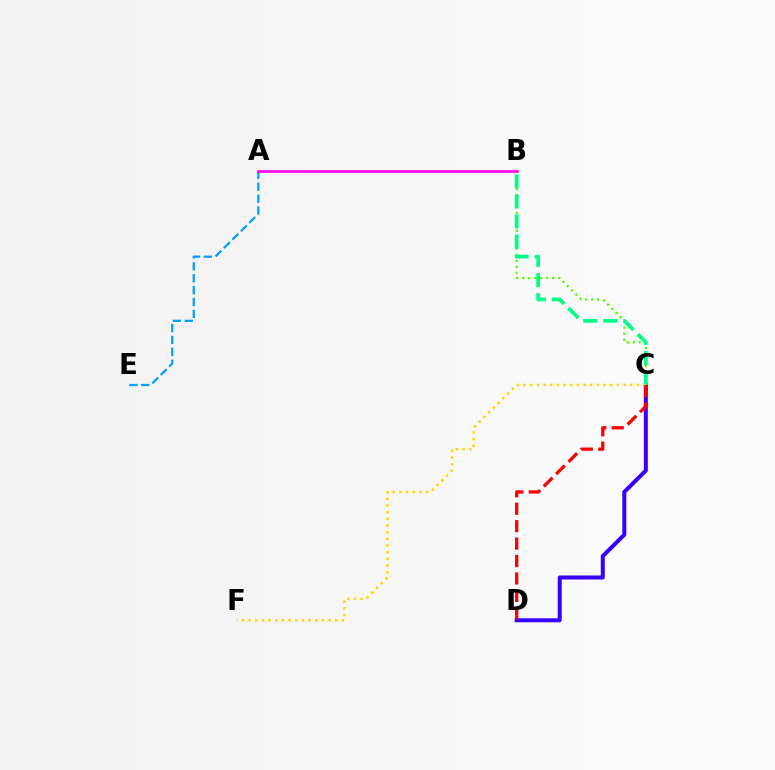{('B', 'C'): [{'color': '#4fff00', 'line_style': 'dotted', 'thickness': 1.62}, {'color': '#00ff86', 'line_style': 'dashed', 'thickness': 2.72}], ('A', 'E'): [{'color': '#009eff', 'line_style': 'dashed', 'thickness': 1.62}], ('C', 'D'): [{'color': '#3700ff', 'line_style': 'solid', 'thickness': 2.9}, {'color': '#ff0000', 'line_style': 'dashed', 'thickness': 2.37}], ('A', 'B'): [{'color': '#ff00ed', 'line_style': 'solid', 'thickness': 1.89}], ('C', 'F'): [{'color': '#ffd500', 'line_style': 'dotted', 'thickness': 1.81}]}